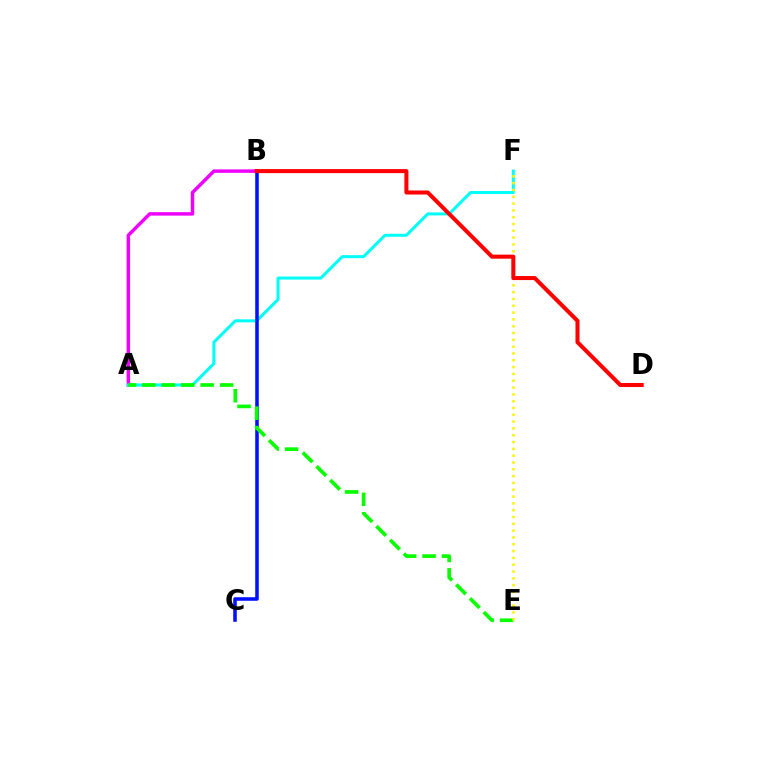{('A', 'B'): [{'color': '#ee00ff', 'line_style': 'solid', 'thickness': 2.49}], ('A', 'F'): [{'color': '#00fff6', 'line_style': 'solid', 'thickness': 2.17}], ('B', 'C'): [{'color': '#0010ff', 'line_style': 'solid', 'thickness': 2.55}], ('A', 'E'): [{'color': '#08ff00', 'line_style': 'dashed', 'thickness': 2.64}], ('E', 'F'): [{'color': '#fcf500', 'line_style': 'dotted', 'thickness': 1.85}], ('B', 'D'): [{'color': '#ff0000', 'line_style': 'solid', 'thickness': 2.9}]}